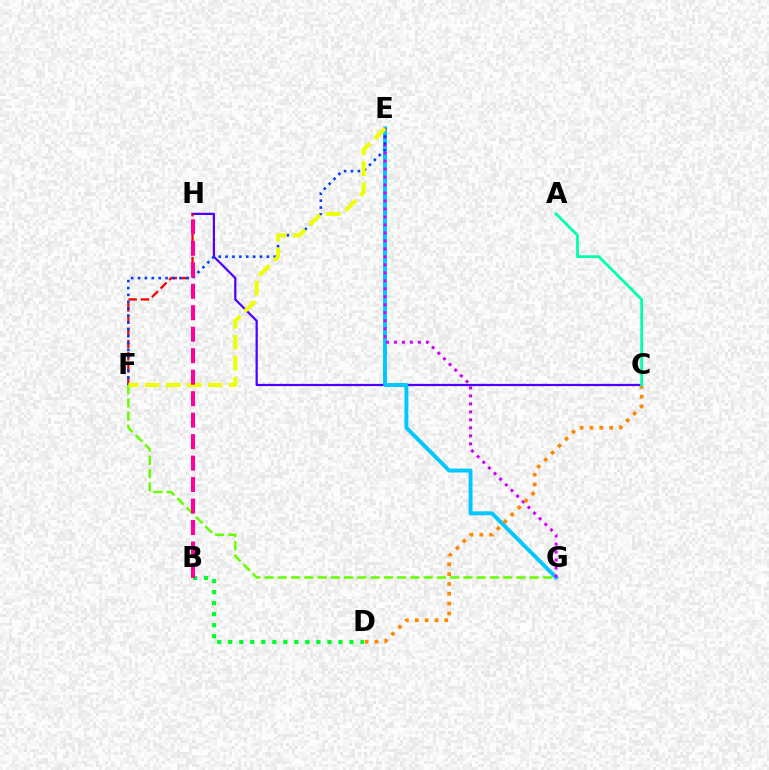{('C', 'H'): [{'color': '#4f00ff', 'line_style': 'solid', 'thickness': 1.6}], ('B', 'D'): [{'color': '#00ff27', 'line_style': 'dotted', 'thickness': 2.99}], ('E', 'G'): [{'color': '#00c7ff', 'line_style': 'solid', 'thickness': 2.82}, {'color': '#d600ff', 'line_style': 'dotted', 'thickness': 2.17}], ('F', 'H'): [{'color': '#ff0000', 'line_style': 'dashed', 'thickness': 1.66}], ('F', 'G'): [{'color': '#66ff00', 'line_style': 'dashed', 'thickness': 1.8}], ('E', 'F'): [{'color': '#003fff', 'line_style': 'dotted', 'thickness': 1.87}, {'color': '#eeff00', 'line_style': 'dashed', 'thickness': 2.85}], ('C', 'D'): [{'color': '#ff8800', 'line_style': 'dotted', 'thickness': 2.67}], ('A', 'C'): [{'color': '#00ffaf', 'line_style': 'solid', 'thickness': 2.01}], ('B', 'H'): [{'color': '#ff00a0', 'line_style': 'dashed', 'thickness': 2.92}]}